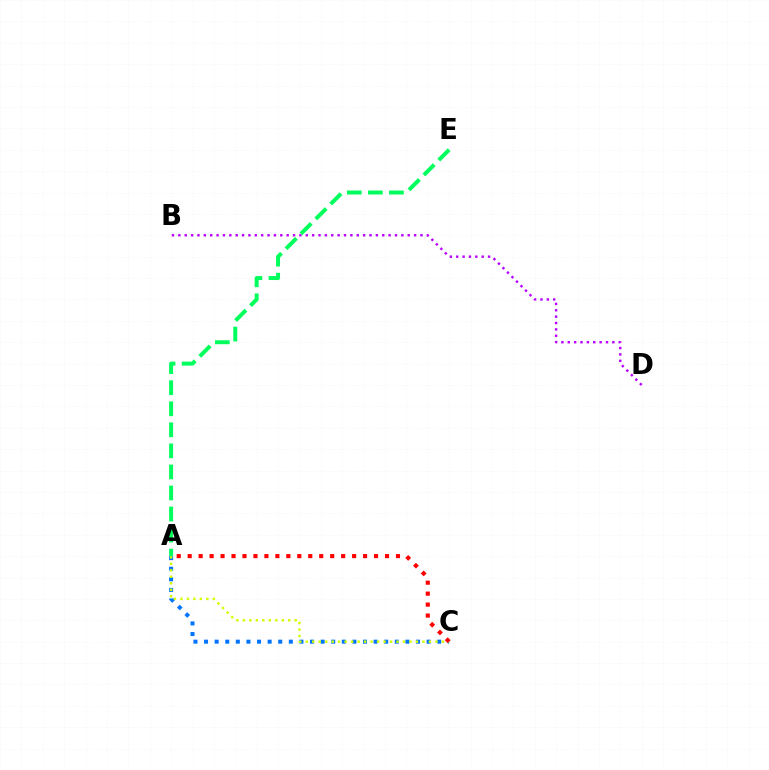{('B', 'D'): [{'color': '#b900ff', 'line_style': 'dotted', 'thickness': 1.73}], ('A', 'C'): [{'color': '#0074ff', 'line_style': 'dotted', 'thickness': 2.88}, {'color': '#d1ff00', 'line_style': 'dotted', 'thickness': 1.76}, {'color': '#ff0000', 'line_style': 'dotted', 'thickness': 2.98}], ('A', 'E'): [{'color': '#00ff5c', 'line_style': 'dashed', 'thickness': 2.86}]}